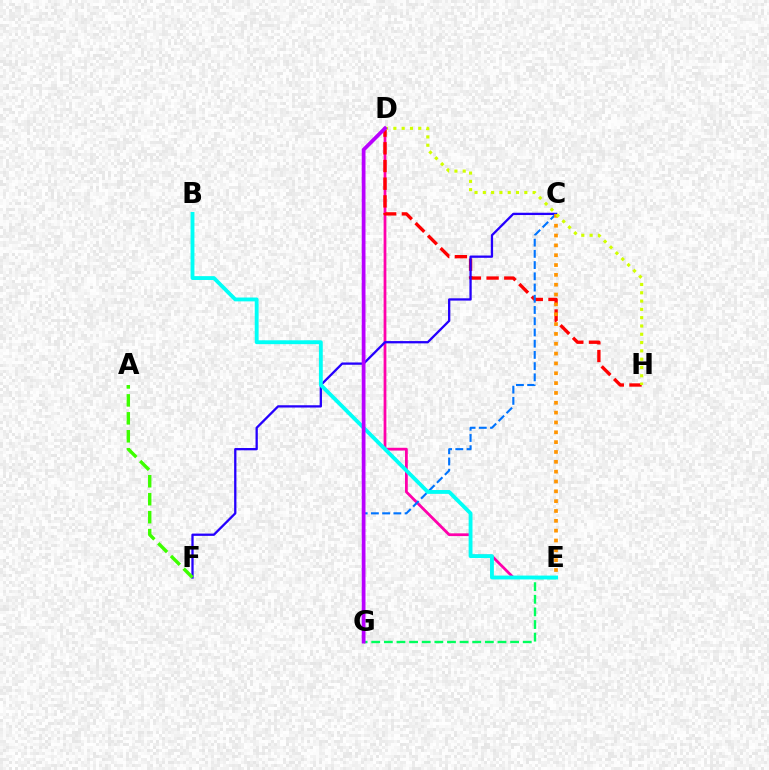{('D', 'E'): [{'color': '#ff00ac', 'line_style': 'solid', 'thickness': 1.99}], ('D', 'H'): [{'color': '#ff0000', 'line_style': 'dashed', 'thickness': 2.4}, {'color': '#d1ff00', 'line_style': 'dotted', 'thickness': 2.26}], ('E', 'G'): [{'color': '#00ff5c', 'line_style': 'dashed', 'thickness': 1.72}], ('C', 'F'): [{'color': '#2500ff', 'line_style': 'solid', 'thickness': 1.65}], ('C', 'G'): [{'color': '#0074ff', 'line_style': 'dashed', 'thickness': 1.53}], ('C', 'E'): [{'color': '#ff9400', 'line_style': 'dotted', 'thickness': 2.67}], ('B', 'E'): [{'color': '#00fff6', 'line_style': 'solid', 'thickness': 2.77}], ('A', 'F'): [{'color': '#3dff00', 'line_style': 'dashed', 'thickness': 2.44}], ('D', 'G'): [{'color': '#b900ff', 'line_style': 'solid', 'thickness': 2.7}]}